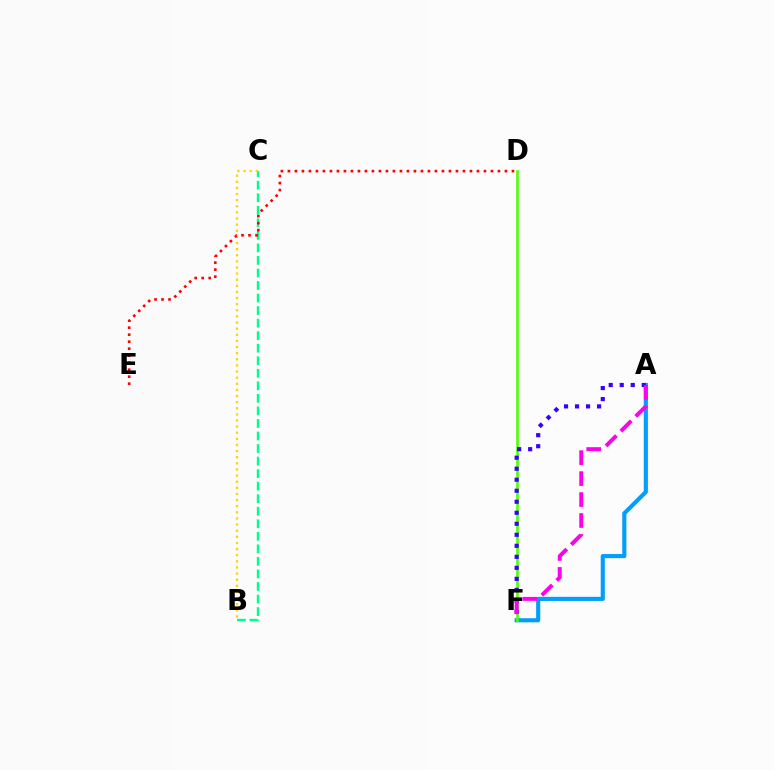{('B', 'C'): [{'color': '#00ff86', 'line_style': 'dashed', 'thickness': 1.7}, {'color': '#ffd500', 'line_style': 'dotted', 'thickness': 1.66}], ('A', 'F'): [{'color': '#009eff', 'line_style': 'solid', 'thickness': 2.97}, {'color': '#3700ff', 'line_style': 'dotted', 'thickness': 2.99}, {'color': '#ff00ed', 'line_style': 'dashed', 'thickness': 2.85}], ('D', 'F'): [{'color': '#4fff00', 'line_style': 'solid', 'thickness': 1.87}], ('D', 'E'): [{'color': '#ff0000', 'line_style': 'dotted', 'thickness': 1.9}]}